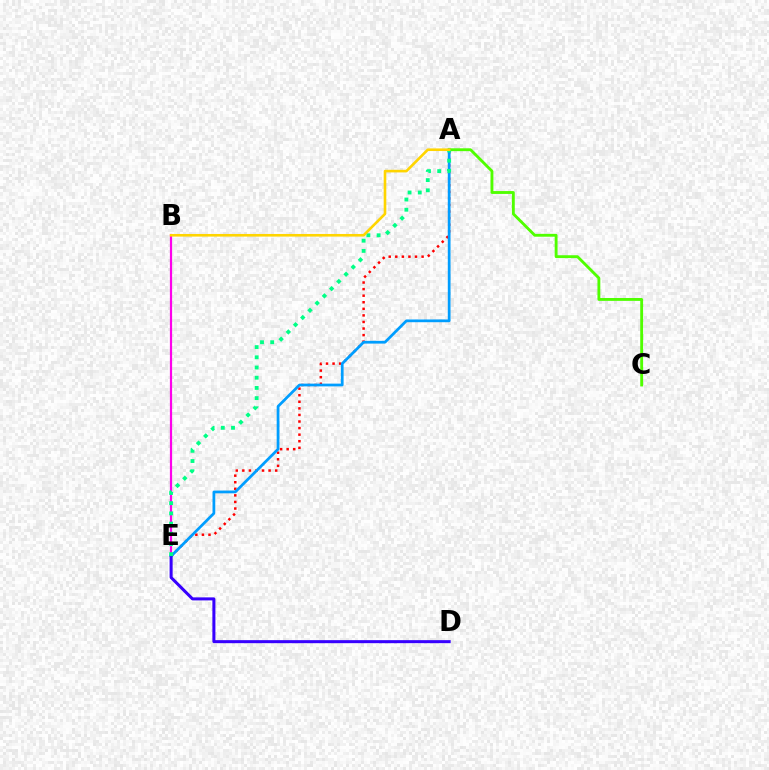{('B', 'E'): [{'color': '#ff00ed', 'line_style': 'solid', 'thickness': 1.59}], ('A', 'E'): [{'color': '#ff0000', 'line_style': 'dotted', 'thickness': 1.79}, {'color': '#009eff', 'line_style': 'solid', 'thickness': 1.98}, {'color': '#00ff86', 'line_style': 'dotted', 'thickness': 2.77}], ('A', 'C'): [{'color': '#4fff00', 'line_style': 'solid', 'thickness': 2.06}], ('D', 'E'): [{'color': '#3700ff', 'line_style': 'solid', 'thickness': 2.18}], ('A', 'B'): [{'color': '#ffd500', 'line_style': 'solid', 'thickness': 1.88}]}